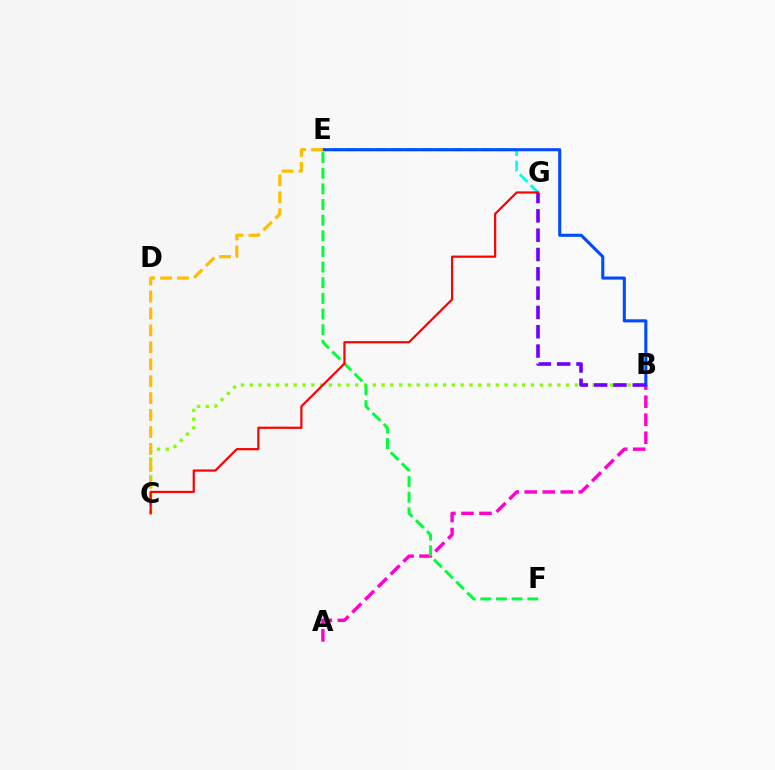{('E', 'G'): [{'color': '#00fff6', 'line_style': 'dashed', 'thickness': 2.06}], ('A', 'B'): [{'color': '#ff00cf', 'line_style': 'dashed', 'thickness': 2.45}], ('B', 'C'): [{'color': '#84ff00', 'line_style': 'dotted', 'thickness': 2.39}], ('B', 'E'): [{'color': '#004bff', 'line_style': 'solid', 'thickness': 2.21}], ('C', 'E'): [{'color': '#ffbd00', 'line_style': 'dashed', 'thickness': 2.3}], ('E', 'F'): [{'color': '#00ff39', 'line_style': 'dashed', 'thickness': 2.13}], ('C', 'G'): [{'color': '#ff0000', 'line_style': 'solid', 'thickness': 1.59}], ('B', 'G'): [{'color': '#7200ff', 'line_style': 'dashed', 'thickness': 2.62}]}